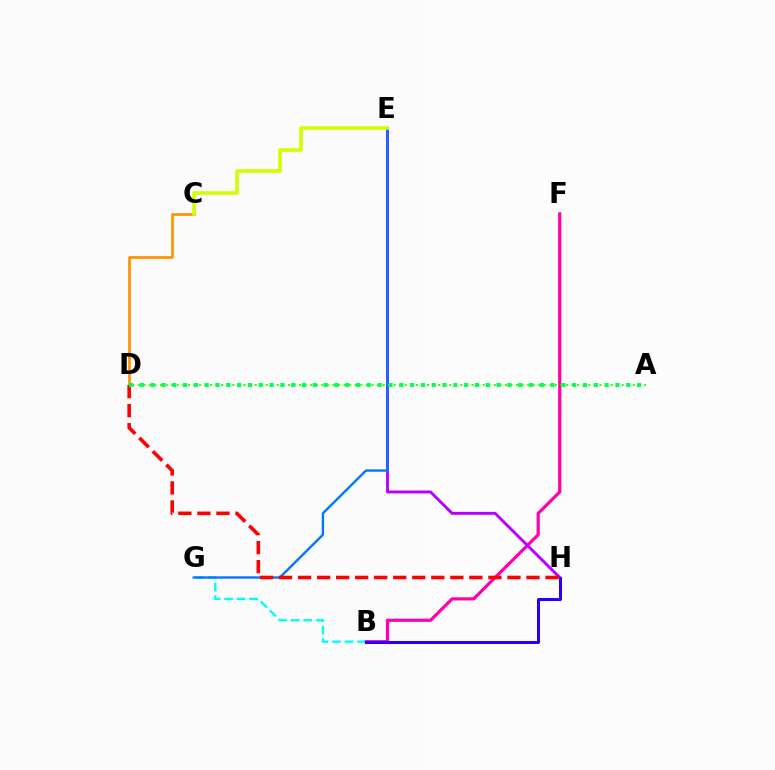{('B', 'F'): [{'color': '#ff00ac', 'line_style': 'solid', 'thickness': 2.28}], ('B', 'G'): [{'color': '#00fff6', 'line_style': 'dashed', 'thickness': 1.71}], ('C', 'D'): [{'color': '#ff9400', 'line_style': 'solid', 'thickness': 1.97}], ('E', 'H'): [{'color': '#b900ff', 'line_style': 'solid', 'thickness': 2.1}], ('E', 'G'): [{'color': '#0074ff', 'line_style': 'solid', 'thickness': 1.69}], ('B', 'H'): [{'color': '#2500ff', 'line_style': 'solid', 'thickness': 2.18}], ('D', 'H'): [{'color': '#ff0000', 'line_style': 'dashed', 'thickness': 2.59}], ('A', 'D'): [{'color': '#3dff00', 'line_style': 'dotted', 'thickness': 1.51}, {'color': '#00ff5c', 'line_style': 'dotted', 'thickness': 2.94}], ('C', 'E'): [{'color': '#d1ff00', 'line_style': 'solid', 'thickness': 2.61}]}